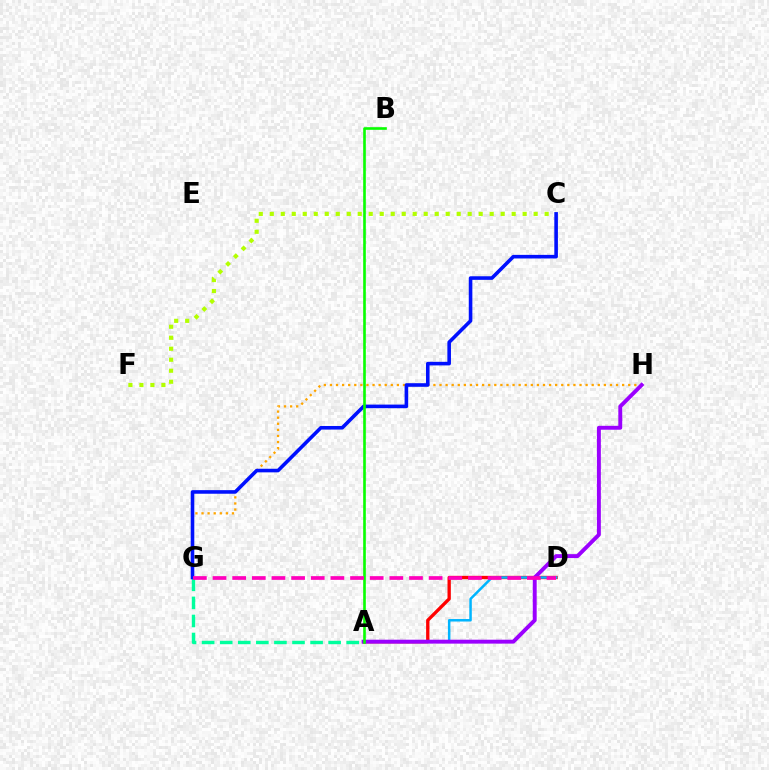{('G', 'H'): [{'color': '#ffa500', 'line_style': 'dotted', 'thickness': 1.65}], ('A', 'G'): [{'color': '#00ff9d', 'line_style': 'dashed', 'thickness': 2.46}], ('A', 'D'): [{'color': '#ff0000', 'line_style': 'solid', 'thickness': 2.39}, {'color': '#00b5ff', 'line_style': 'solid', 'thickness': 1.8}], ('C', 'F'): [{'color': '#b3ff00', 'line_style': 'dotted', 'thickness': 2.99}], ('C', 'G'): [{'color': '#0010ff', 'line_style': 'solid', 'thickness': 2.58}], ('A', 'H'): [{'color': '#9b00ff', 'line_style': 'solid', 'thickness': 2.82}], ('A', 'B'): [{'color': '#08ff00', 'line_style': 'solid', 'thickness': 1.89}], ('D', 'G'): [{'color': '#ff00bd', 'line_style': 'dashed', 'thickness': 2.67}]}